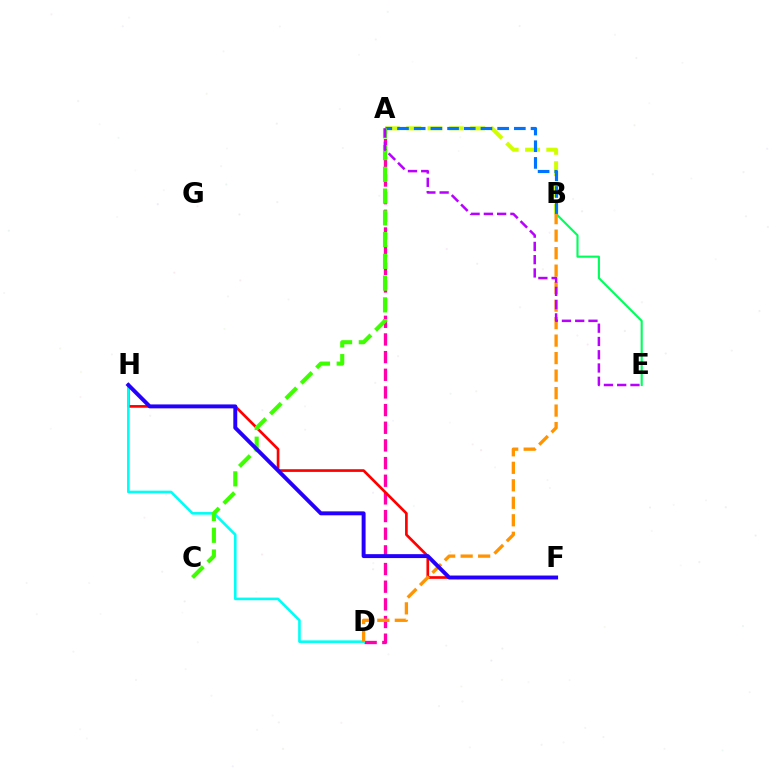{('A', 'D'): [{'color': '#ff00ac', 'line_style': 'dashed', 'thickness': 2.4}], ('A', 'B'): [{'color': '#d1ff00', 'line_style': 'dashed', 'thickness': 2.89}, {'color': '#0074ff', 'line_style': 'dashed', 'thickness': 2.27}], ('F', 'H'): [{'color': '#ff0000', 'line_style': 'solid', 'thickness': 1.93}, {'color': '#2500ff', 'line_style': 'solid', 'thickness': 2.83}], ('D', 'H'): [{'color': '#00fff6', 'line_style': 'solid', 'thickness': 1.87}], ('B', 'E'): [{'color': '#00ff5c', 'line_style': 'solid', 'thickness': 1.53}], ('B', 'D'): [{'color': '#ff9400', 'line_style': 'dashed', 'thickness': 2.38}], ('A', 'C'): [{'color': '#3dff00', 'line_style': 'dashed', 'thickness': 2.96}], ('A', 'E'): [{'color': '#b900ff', 'line_style': 'dashed', 'thickness': 1.8}]}